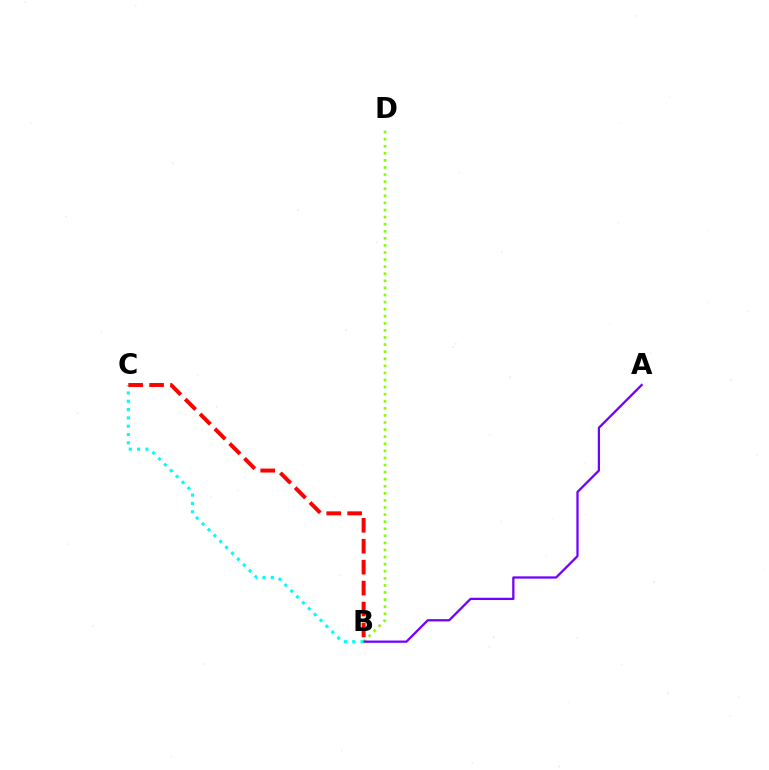{('B', 'D'): [{'color': '#84ff00', 'line_style': 'dotted', 'thickness': 1.92}], ('A', 'B'): [{'color': '#7200ff', 'line_style': 'solid', 'thickness': 1.63}], ('B', 'C'): [{'color': '#00fff6', 'line_style': 'dotted', 'thickness': 2.26}, {'color': '#ff0000', 'line_style': 'dashed', 'thickness': 2.84}]}